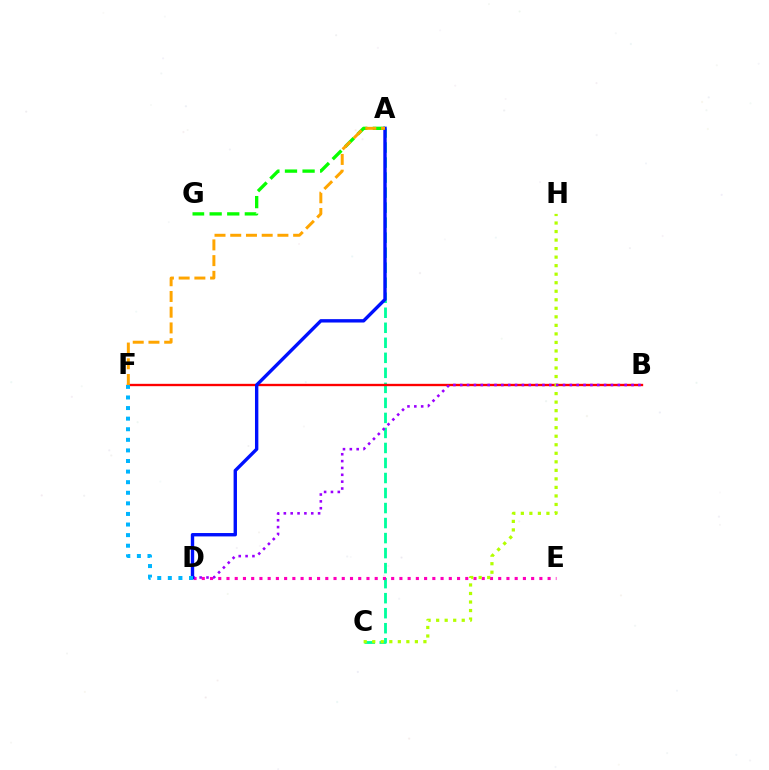{('A', 'C'): [{'color': '#00ff9d', 'line_style': 'dashed', 'thickness': 2.04}], ('A', 'G'): [{'color': '#08ff00', 'line_style': 'dashed', 'thickness': 2.39}], ('B', 'F'): [{'color': '#ff0000', 'line_style': 'solid', 'thickness': 1.69}], ('D', 'E'): [{'color': '#ff00bd', 'line_style': 'dotted', 'thickness': 2.24}], ('C', 'H'): [{'color': '#b3ff00', 'line_style': 'dotted', 'thickness': 2.32}], ('B', 'D'): [{'color': '#9b00ff', 'line_style': 'dotted', 'thickness': 1.86}], ('A', 'D'): [{'color': '#0010ff', 'line_style': 'solid', 'thickness': 2.43}], ('D', 'F'): [{'color': '#00b5ff', 'line_style': 'dotted', 'thickness': 2.88}], ('A', 'F'): [{'color': '#ffa500', 'line_style': 'dashed', 'thickness': 2.14}]}